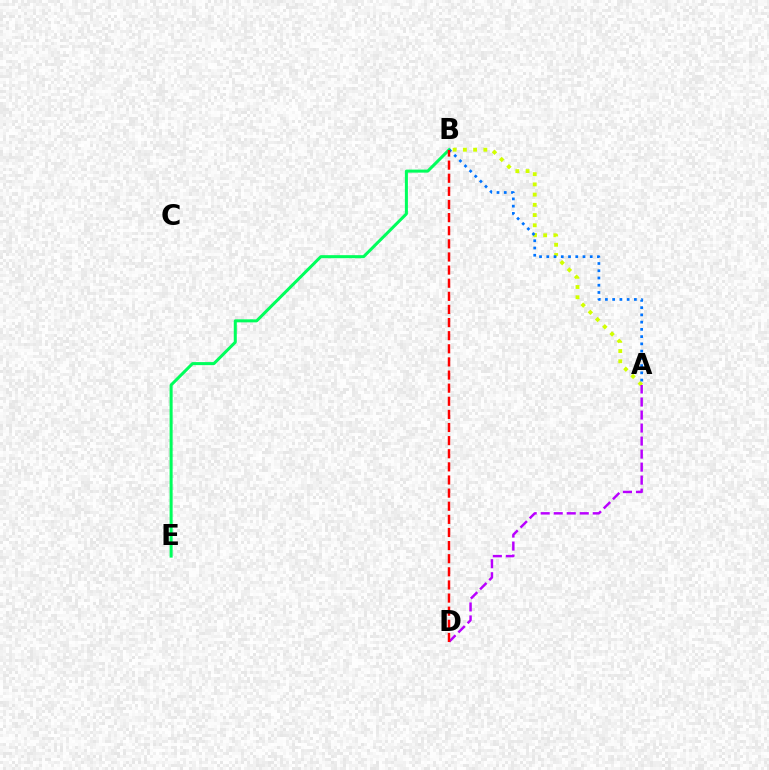{('A', 'B'): [{'color': '#d1ff00', 'line_style': 'dotted', 'thickness': 2.78}, {'color': '#0074ff', 'line_style': 'dotted', 'thickness': 1.97}], ('A', 'D'): [{'color': '#b900ff', 'line_style': 'dashed', 'thickness': 1.77}], ('B', 'E'): [{'color': '#00ff5c', 'line_style': 'solid', 'thickness': 2.18}], ('B', 'D'): [{'color': '#ff0000', 'line_style': 'dashed', 'thickness': 1.78}]}